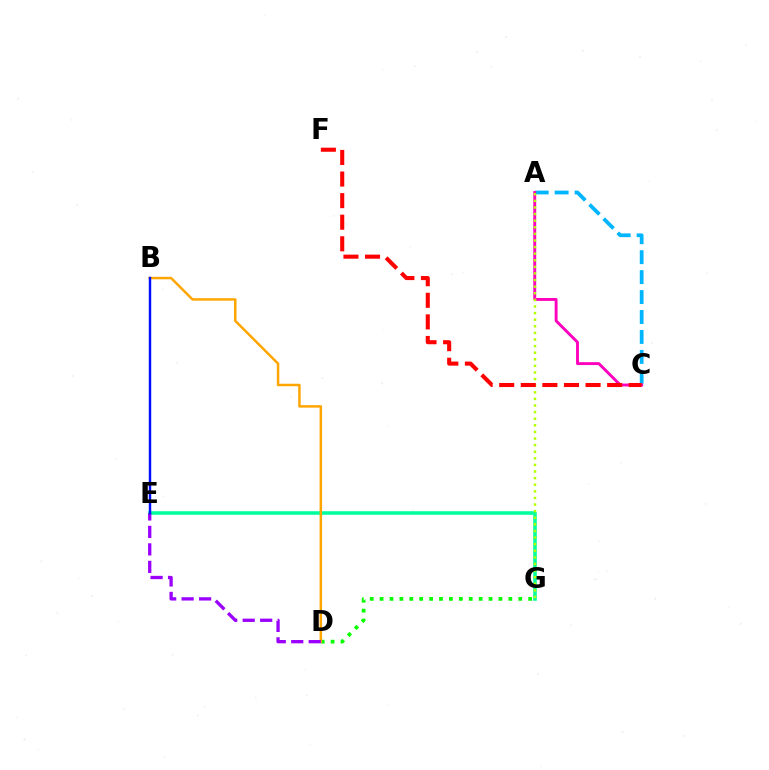{('A', 'C'): [{'color': '#00b5ff', 'line_style': 'dashed', 'thickness': 2.71}, {'color': '#ff00bd', 'line_style': 'solid', 'thickness': 2.08}], ('E', 'G'): [{'color': '#00ff9d', 'line_style': 'solid', 'thickness': 2.57}], ('D', 'G'): [{'color': '#08ff00', 'line_style': 'dotted', 'thickness': 2.69}], ('B', 'D'): [{'color': '#ffa500', 'line_style': 'solid', 'thickness': 1.79}], ('A', 'G'): [{'color': '#b3ff00', 'line_style': 'dotted', 'thickness': 1.79}], ('D', 'E'): [{'color': '#9b00ff', 'line_style': 'dashed', 'thickness': 2.38}], ('C', 'F'): [{'color': '#ff0000', 'line_style': 'dashed', 'thickness': 2.93}], ('B', 'E'): [{'color': '#0010ff', 'line_style': 'solid', 'thickness': 1.75}]}